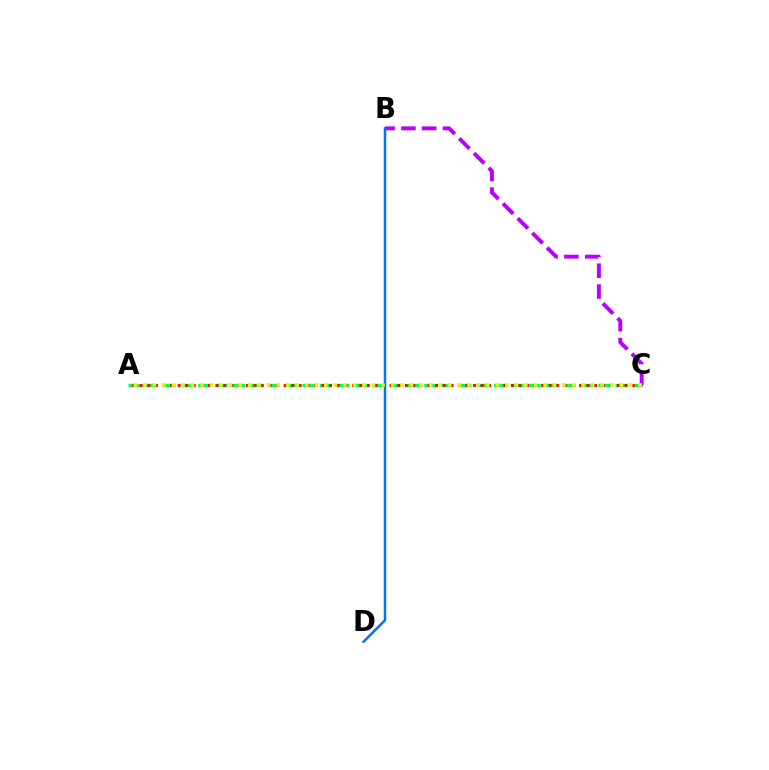{('A', 'C'): [{'color': '#00ff5c', 'line_style': 'dashed', 'thickness': 2.36}, {'color': '#ff0000', 'line_style': 'dotted', 'thickness': 2.06}, {'color': '#d1ff00', 'line_style': 'dotted', 'thickness': 2.59}], ('B', 'C'): [{'color': '#b900ff', 'line_style': 'dashed', 'thickness': 2.82}], ('B', 'D'): [{'color': '#0074ff', 'line_style': 'solid', 'thickness': 1.82}]}